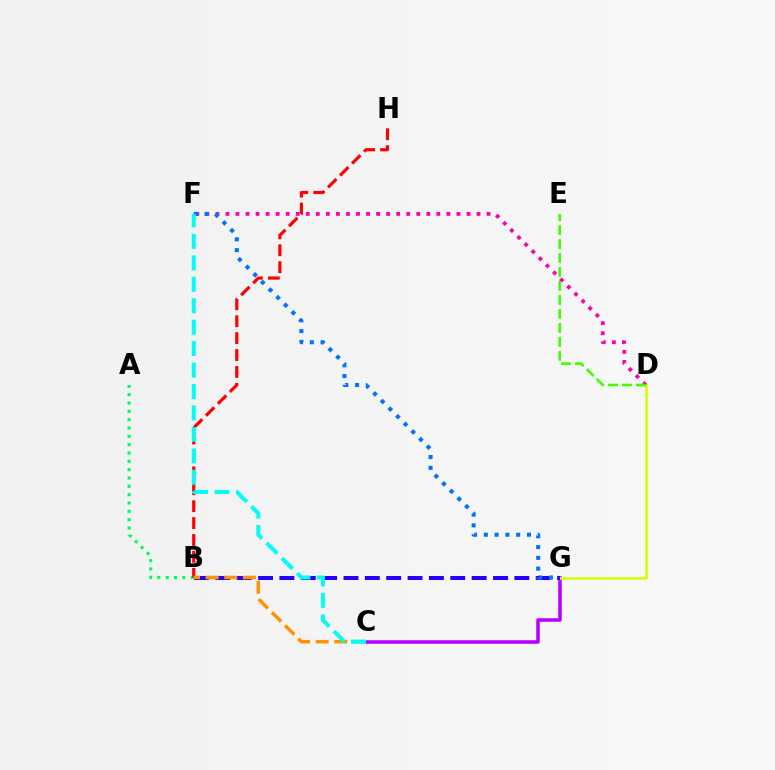{('C', 'G'): [{'color': '#b900ff', 'line_style': 'solid', 'thickness': 2.55}], ('D', 'G'): [{'color': '#d1ff00', 'line_style': 'solid', 'thickness': 1.81}], ('B', 'G'): [{'color': '#2500ff', 'line_style': 'dashed', 'thickness': 2.9}], ('D', 'F'): [{'color': '#ff00ac', 'line_style': 'dotted', 'thickness': 2.73}], ('A', 'B'): [{'color': '#00ff5c', 'line_style': 'dotted', 'thickness': 2.26}], ('B', 'H'): [{'color': '#ff0000', 'line_style': 'dashed', 'thickness': 2.3}], ('D', 'E'): [{'color': '#3dff00', 'line_style': 'dashed', 'thickness': 1.9}], ('F', 'G'): [{'color': '#0074ff', 'line_style': 'dotted', 'thickness': 2.93}], ('B', 'C'): [{'color': '#ff9400', 'line_style': 'dashed', 'thickness': 2.53}], ('C', 'F'): [{'color': '#00fff6', 'line_style': 'dashed', 'thickness': 2.91}]}